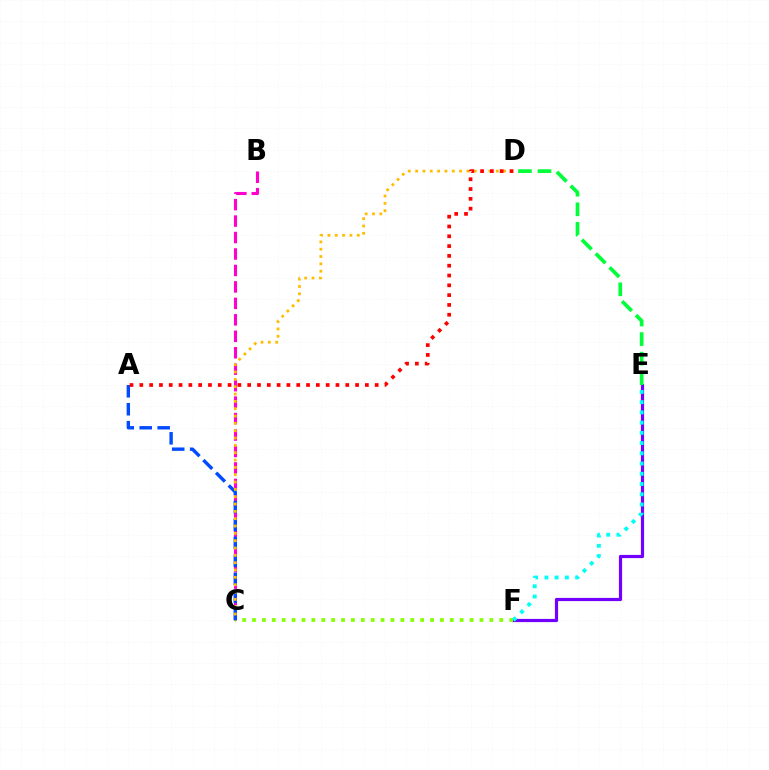{('E', 'F'): [{'color': '#7200ff', 'line_style': 'solid', 'thickness': 2.3}, {'color': '#00fff6', 'line_style': 'dotted', 'thickness': 2.78}], ('B', 'C'): [{'color': '#ff00cf', 'line_style': 'dashed', 'thickness': 2.24}], ('C', 'F'): [{'color': '#84ff00', 'line_style': 'dotted', 'thickness': 2.69}], ('A', 'C'): [{'color': '#004bff', 'line_style': 'dashed', 'thickness': 2.44}], ('D', 'E'): [{'color': '#00ff39', 'line_style': 'dashed', 'thickness': 2.66}], ('C', 'D'): [{'color': '#ffbd00', 'line_style': 'dotted', 'thickness': 1.99}], ('A', 'D'): [{'color': '#ff0000', 'line_style': 'dotted', 'thickness': 2.66}]}